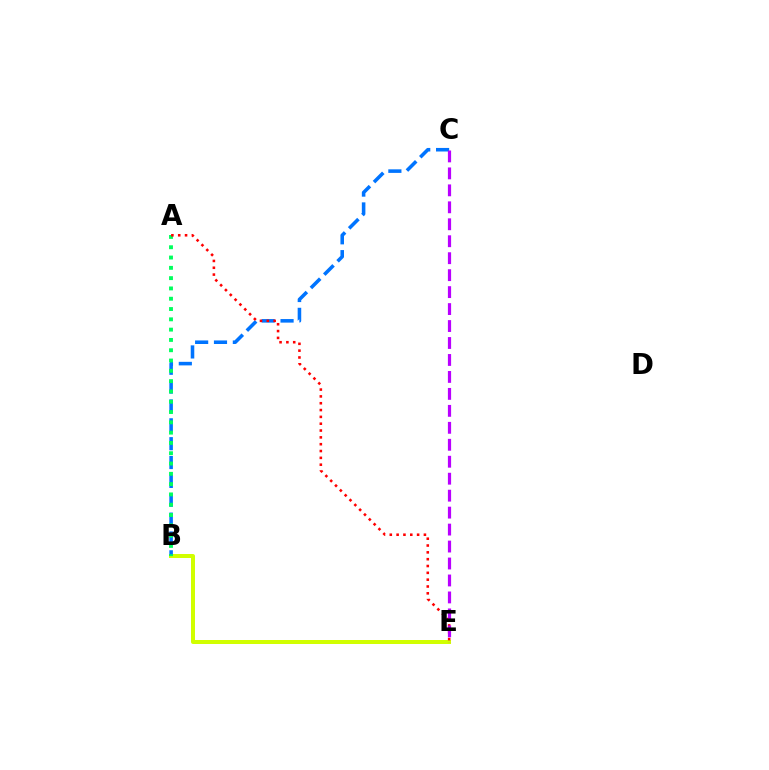{('B', 'E'): [{'color': '#d1ff00', 'line_style': 'solid', 'thickness': 2.88}], ('B', 'C'): [{'color': '#0074ff', 'line_style': 'dashed', 'thickness': 2.56}], ('A', 'B'): [{'color': '#00ff5c', 'line_style': 'dotted', 'thickness': 2.8}], ('A', 'E'): [{'color': '#ff0000', 'line_style': 'dotted', 'thickness': 1.86}], ('C', 'E'): [{'color': '#b900ff', 'line_style': 'dashed', 'thickness': 2.3}]}